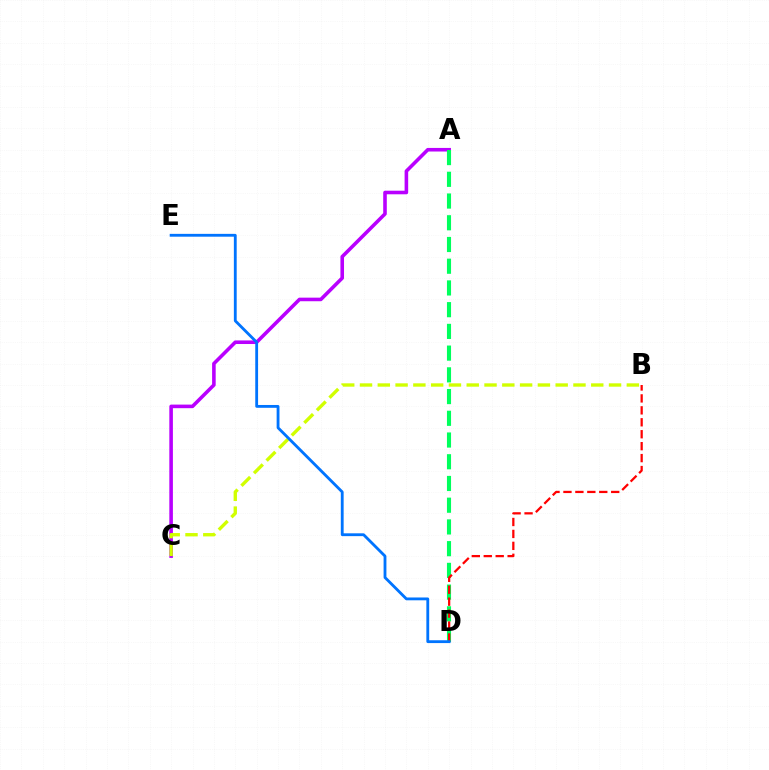{('A', 'C'): [{'color': '#b900ff', 'line_style': 'solid', 'thickness': 2.58}], ('A', 'D'): [{'color': '#00ff5c', 'line_style': 'dashed', 'thickness': 2.95}], ('B', 'D'): [{'color': '#ff0000', 'line_style': 'dashed', 'thickness': 1.62}], ('B', 'C'): [{'color': '#d1ff00', 'line_style': 'dashed', 'thickness': 2.42}], ('D', 'E'): [{'color': '#0074ff', 'line_style': 'solid', 'thickness': 2.03}]}